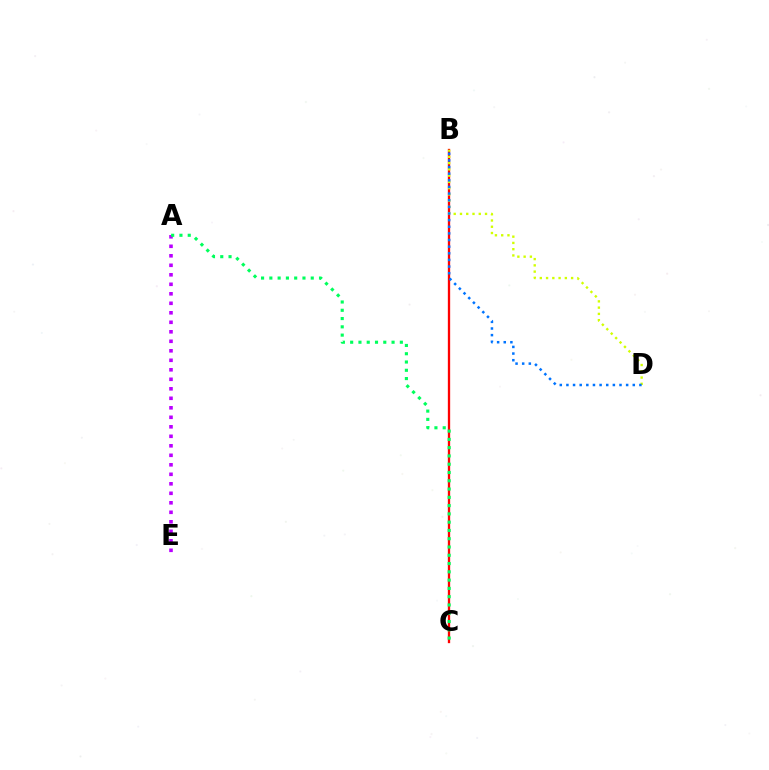{('B', 'C'): [{'color': '#ff0000', 'line_style': 'solid', 'thickness': 1.67}], ('B', 'D'): [{'color': '#d1ff00', 'line_style': 'dotted', 'thickness': 1.7}, {'color': '#0074ff', 'line_style': 'dotted', 'thickness': 1.8}], ('A', 'E'): [{'color': '#b900ff', 'line_style': 'dotted', 'thickness': 2.58}], ('A', 'C'): [{'color': '#00ff5c', 'line_style': 'dotted', 'thickness': 2.25}]}